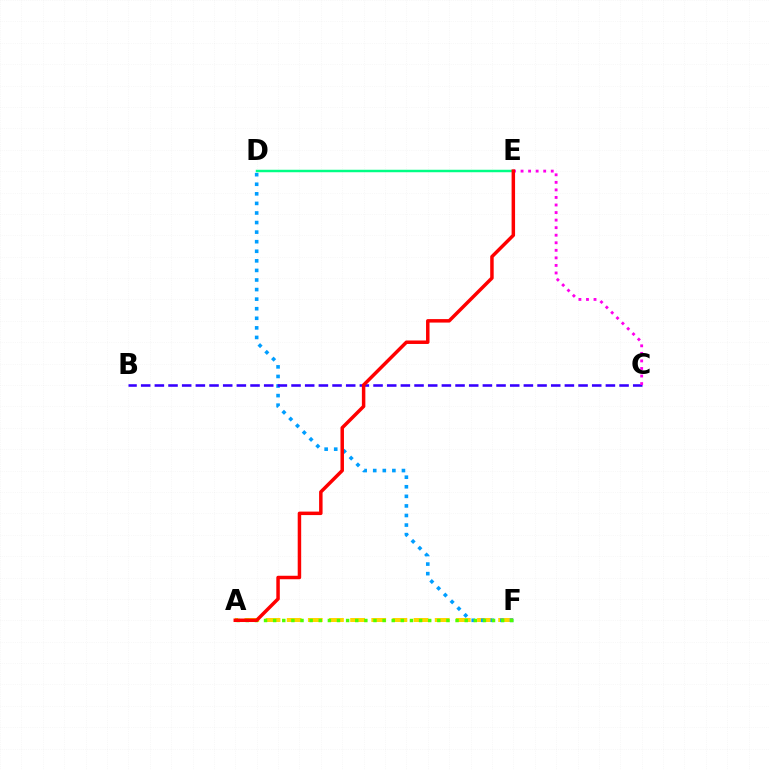{('A', 'F'): [{'color': '#ffd500', 'line_style': 'dashed', 'thickness': 2.87}, {'color': '#4fff00', 'line_style': 'dotted', 'thickness': 2.48}], ('D', 'F'): [{'color': '#009eff', 'line_style': 'dotted', 'thickness': 2.6}], ('D', 'E'): [{'color': '#00ff86', 'line_style': 'solid', 'thickness': 1.78}], ('B', 'C'): [{'color': '#3700ff', 'line_style': 'dashed', 'thickness': 1.86}], ('C', 'E'): [{'color': '#ff00ed', 'line_style': 'dotted', 'thickness': 2.05}], ('A', 'E'): [{'color': '#ff0000', 'line_style': 'solid', 'thickness': 2.51}]}